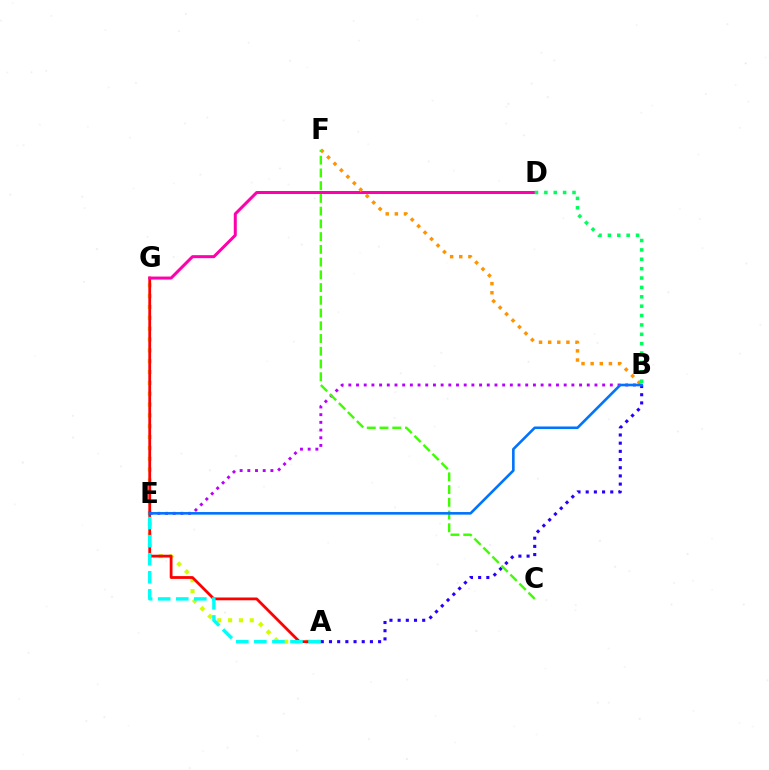{('A', 'G'): [{'color': '#d1ff00', 'line_style': 'dotted', 'thickness': 2.95}, {'color': '#ff0000', 'line_style': 'solid', 'thickness': 2.01}], ('D', 'G'): [{'color': '#ff00ac', 'line_style': 'solid', 'thickness': 2.17}], ('A', 'B'): [{'color': '#2500ff', 'line_style': 'dotted', 'thickness': 2.22}], ('B', 'E'): [{'color': '#b900ff', 'line_style': 'dotted', 'thickness': 2.09}, {'color': '#0074ff', 'line_style': 'solid', 'thickness': 1.87}], ('B', 'F'): [{'color': '#ff9400', 'line_style': 'dotted', 'thickness': 2.48}], ('B', 'D'): [{'color': '#00ff5c', 'line_style': 'dotted', 'thickness': 2.55}], ('C', 'F'): [{'color': '#3dff00', 'line_style': 'dashed', 'thickness': 1.73}], ('A', 'E'): [{'color': '#00fff6', 'line_style': 'dashed', 'thickness': 2.45}]}